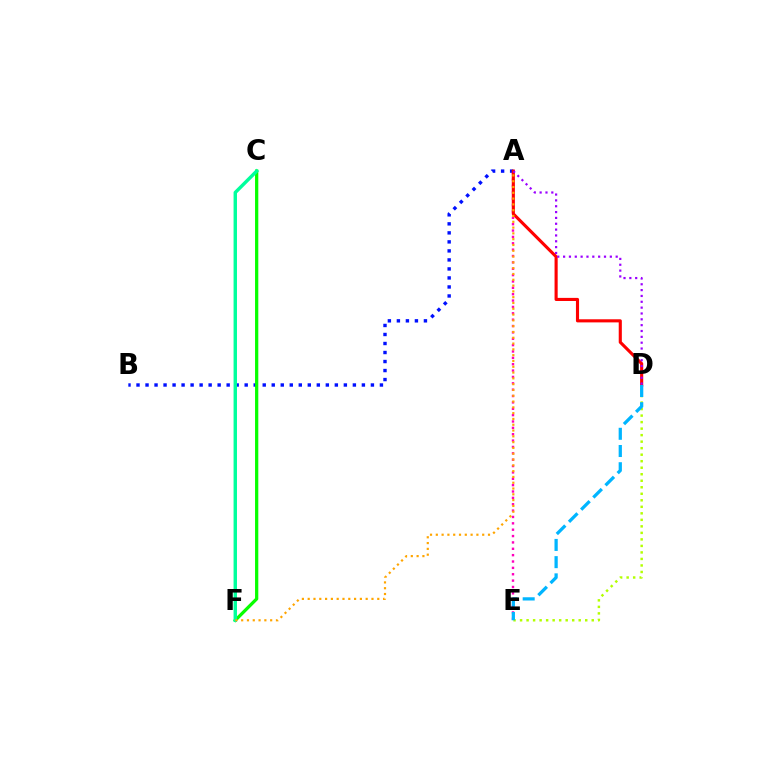{('D', 'E'): [{'color': '#b3ff00', 'line_style': 'dotted', 'thickness': 1.77}, {'color': '#00b5ff', 'line_style': 'dashed', 'thickness': 2.34}], ('A', 'E'): [{'color': '#ff00bd', 'line_style': 'dotted', 'thickness': 1.73}], ('A', 'B'): [{'color': '#0010ff', 'line_style': 'dotted', 'thickness': 2.45}], ('C', 'F'): [{'color': '#08ff00', 'line_style': 'solid', 'thickness': 2.35}, {'color': '#00ff9d', 'line_style': 'solid', 'thickness': 2.46}], ('A', 'D'): [{'color': '#ff0000', 'line_style': 'solid', 'thickness': 2.24}, {'color': '#9b00ff', 'line_style': 'dotted', 'thickness': 1.59}], ('A', 'F'): [{'color': '#ffa500', 'line_style': 'dotted', 'thickness': 1.58}]}